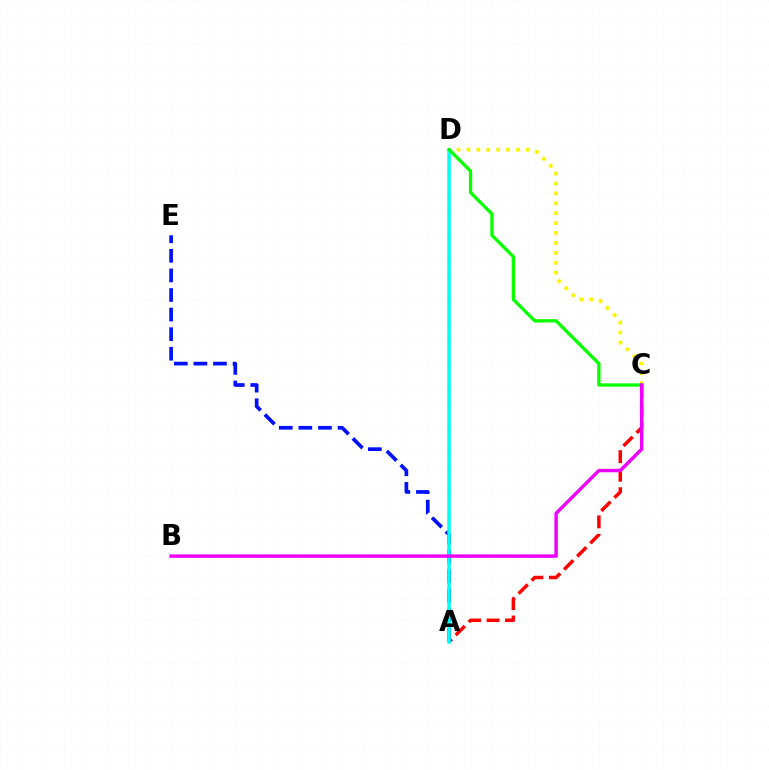{('A', 'C'): [{'color': '#ff0000', 'line_style': 'dashed', 'thickness': 2.52}], ('C', 'D'): [{'color': '#fcf500', 'line_style': 'dotted', 'thickness': 2.69}, {'color': '#08ff00', 'line_style': 'solid', 'thickness': 2.38}], ('A', 'E'): [{'color': '#0010ff', 'line_style': 'dashed', 'thickness': 2.66}], ('A', 'D'): [{'color': '#00fff6', 'line_style': 'solid', 'thickness': 2.54}], ('B', 'C'): [{'color': '#ee00ff', 'line_style': 'solid', 'thickness': 2.48}]}